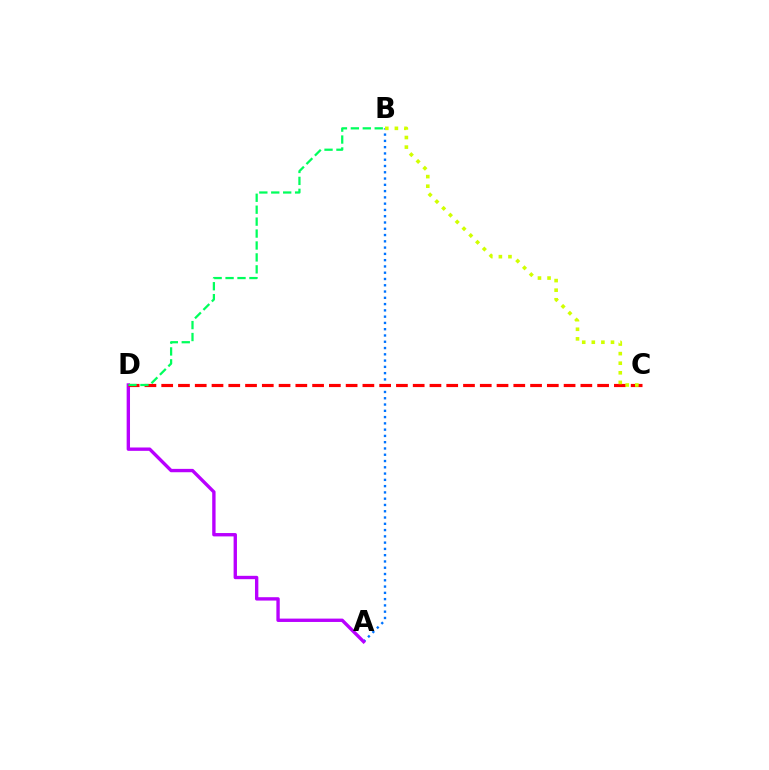{('A', 'B'): [{'color': '#0074ff', 'line_style': 'dotted', 'thickness': 1.71}], ('A', 'D'): [{'color': '#b900ff', 'line_style': 'solid', 'thickness': 2.42}], ('C', 'D'): [{'color': '#ff0000', 'line_style': 'dashed', 'thickness': 2.28}], ('B', 'C'): [{'color': '#d1ff00', 'line_style': 'dotted', 'thickness': 2.61}], ('B', 'D'): [{'color': '#00ff5c', 'line_style': 'dashed', 'thickness': 1.62}]}